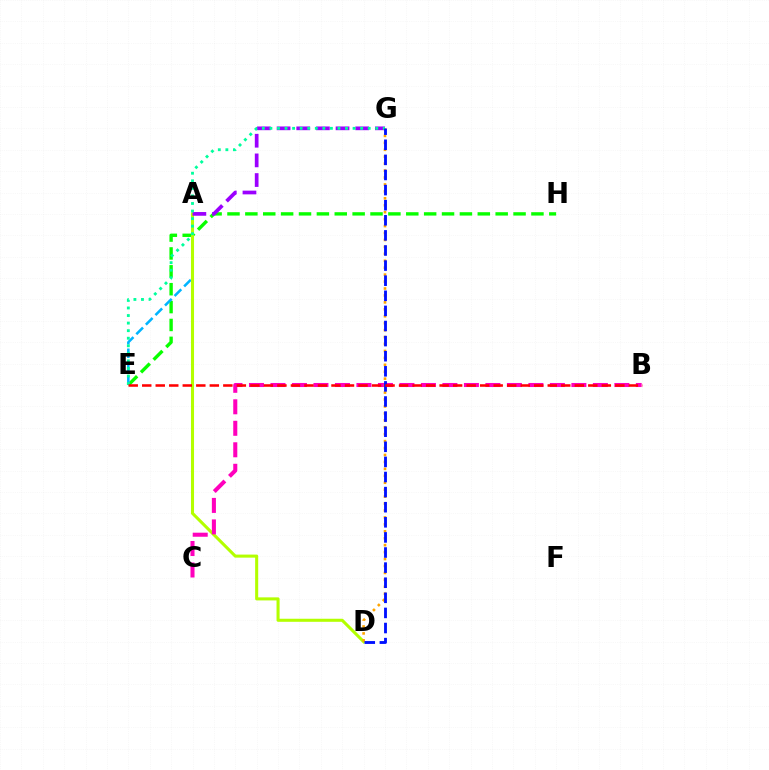{('E', 'H'): [{'color': '#08ff00', 'line_style': 'dashed', 'thickness': 2.43}], ('A', 'E'): [{'color': '#00b5ff', 'line_style': 'dashed', 'thickness': 1.84}], ('A', 'D'): [{'color': '#b3ff00', 'line_style': 'solid', 'thickness': 2.2}], ('A', 'G'): [{'color': '#9b00ff', 'line_style': 'dashed', 'thickness': 2.67}], ('B', 'C'): [{'color': '#ff00bd', 'line_style': 'dashed', 'thickness': 2.92}], ('D', 'G'): [{'color': '#ffa500', 'line_style': 'dotted', 'thickness': 1.88}, {'color': '#0010ff', 'line_style': 'dashed', 'thickness': 2.05}], ('E', 'G'): [{'color': '#00ff9d', 'line_style': 'dotted', 'thickness': 2.05}], ('B', 'E'): [{'color': '#ff0000', 'line_style': 'dashed', 'thickness': 1.84}]}